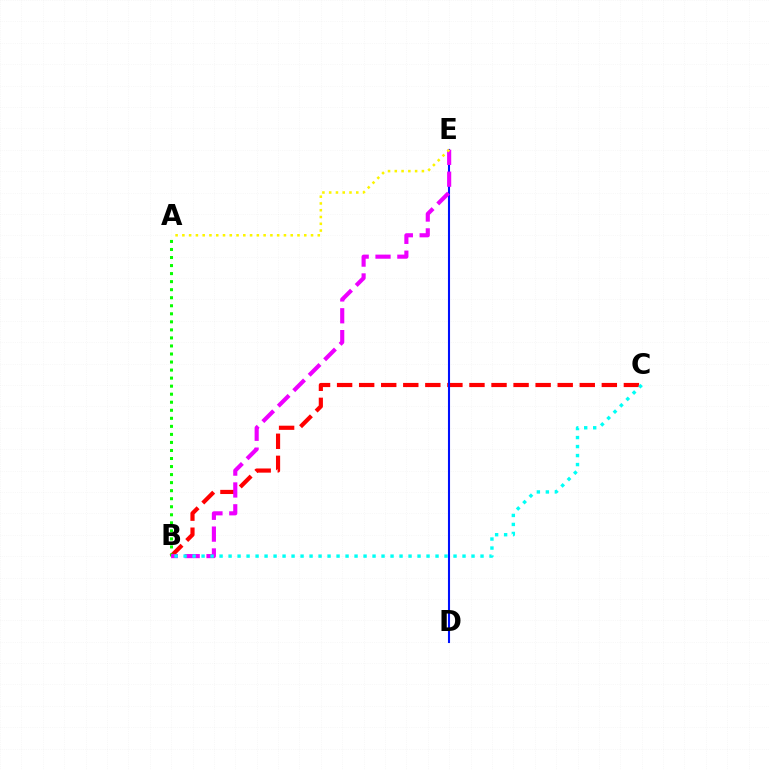{('B', 'C'): [{'color': '#ff0000', 'line_style': 'dashed', 'thickness': 3.0}, {'color': '#00fff6', 'line_style': 'dotted', 'thickness': 2.44}], ('D', 'E'): [{'color': '#0010ff', 'line_style': 'solid', 'thickness': 1.5}], ('A', 'B'): [{'color': '#08ff00', 'line_style': 'dotted', 'thickness': 2.18}], ('B', 'E'): [{'color': '#ee00ff', 'line_style': 'dashed', 'thickness': 2.97}], ('A', 'E'): [{'color': '#fcf500', 'line_style': 'dotted', 'thickness': 1.84}]}